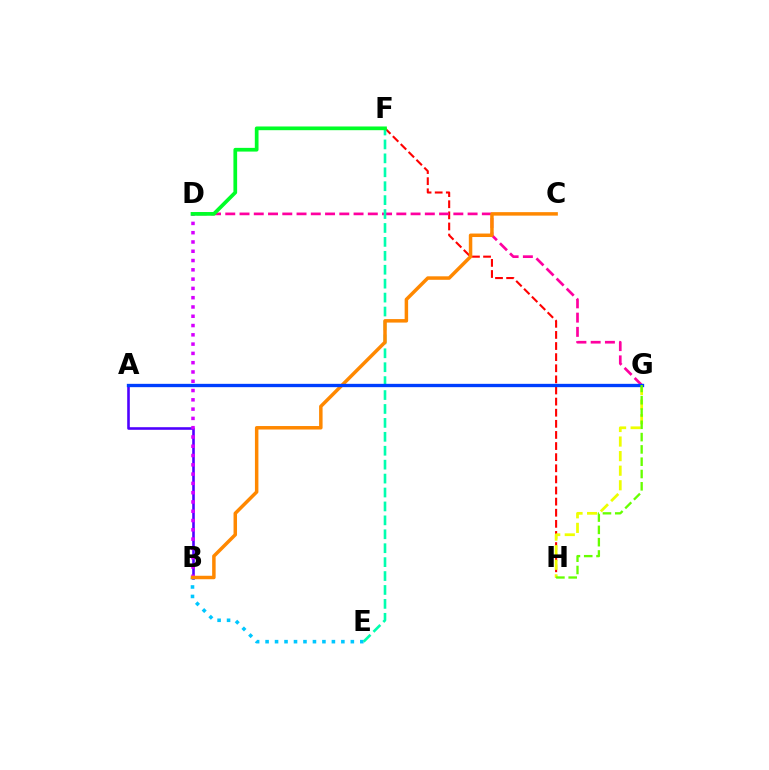{('F', 'H'): [{'color': '#ff0000', 'line_style': 'dashed', 'thickness': 1.51}], ('D', 'G'): [{'color': '#ff00a0', 'line_style': 'dashed', 'thickness': 1.94}], ('A', 'B'): [{'color': '#4f00ff', 'line_style': 'solid', 'thickness': 1.87}], ('B', 'E'): [{'color': '#00c7ff', 'line_style': 'dotted', 'thickness': 2.57}], ('B', 'D'): [{'color': '#d600ff', 'line_style': 'dotted', 'thickness': 2.52}], ('E', 'F'): [{'color': '#00ffaf', 'line_style': 'dashed', 'thickness': 1.89}], ('G', 'H'): [{'color': '#eeff00', 'line_style': 'dashed', 'thickness': 1.98}, {'color': '#66ff00', 'line_style': 'dashed', 'thickness': 1.67}], ('B', 'C'): [{'color': '#ff8800', 'line_style': 'solid', 'thickness': 2.51}], ('A', 'G'): [{'color': '#003fff', 'line_style': 'solid', 'thickness': 2.4}], ('D', 'F'): [{'color': '#00ff27', 'line_style': 'solid', 'thickness': 2.67}]}